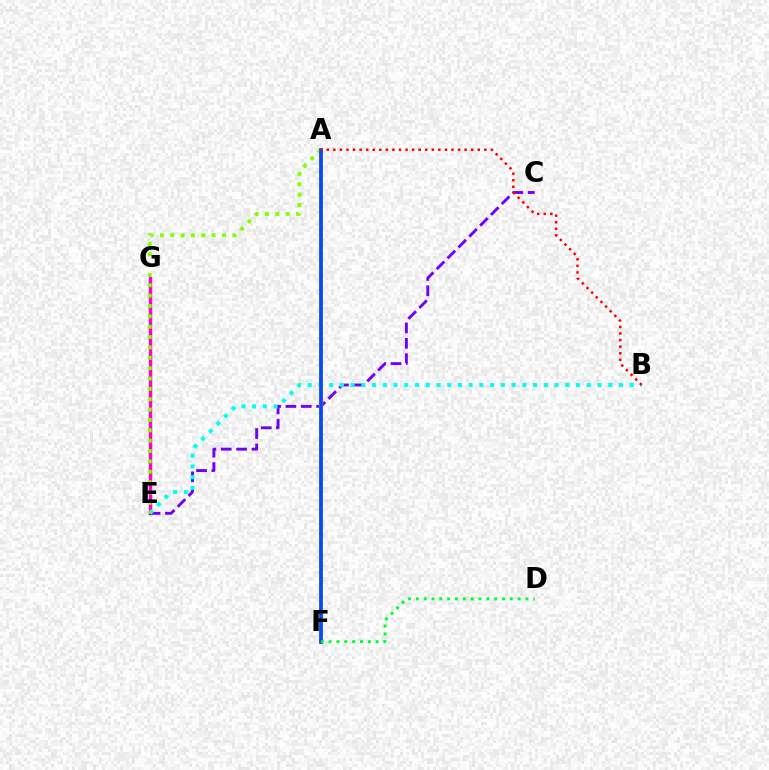{('E', 'G'): [{'color': '#ff00cf', 'line_style': 'solid', 'thickness': 2.46}], ('C', 'E'): [{'color': '#7200ff', 'line_style': 'dashed', 'thickness': 2.09}], ('B', 'E'): [{'color': '#00fff6', 'line_style': 'dotted', 'thickness': 2.92}], ('A', 'E'): [{'color': '#84ff00', 'line_style': 'dotted', 'thickness': 2.81}], ('A', 'F'): [{'color': '#ffbd00', 'line_style': 'solid', 'thickness': 2.96}, {'color': '#004bff', 'line_style': 'solid', 'thickness': 2.63}], ('D', 'F'): [{'color': '#00ff39', 'line_style': 'dotted', 'thickness': 2.13}], ('A', 'B'): [{'color': '#ff0000', 'line_style': 'dotted', 'thickness': 1.78}]}